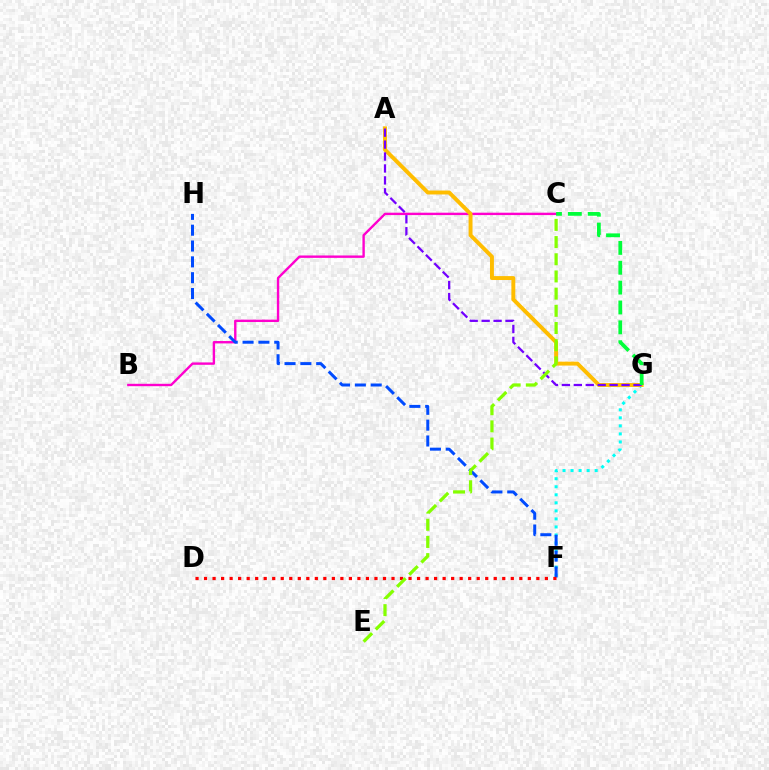{('B', 'C'): [{'color': '#ff00cf', 'line_style': 'solid', 'thickness': 1.72}], ('F', 'G'): [{'color': '#00fff6', 'line_style': 'dotted', 'thickness': 2.18}], ('A', 'G'): [{'color': '#ffbd00', 'line_style': 'solid', 'thickness': 2.83}, {'color': '#7200ff', 'line_style': 'dashed', 'thickness': 1.62}], ('F', 'H'): [{'color': '#004bff', 'line_style': 'dashed', 'thickness': 2.15}], ('D', 'F'): [{'color': '#ff0000', 'line_style': 'dotted', 'thickness': 2.31}], ('C', 'E'): [{'color': '#84ff00', 'line_style': 'dashed', 'thickness': 2.33}], ('C', 'G'): [{'color': '#00ff39', 'line_style': 'dashed', 'thickness': 2.7}]}